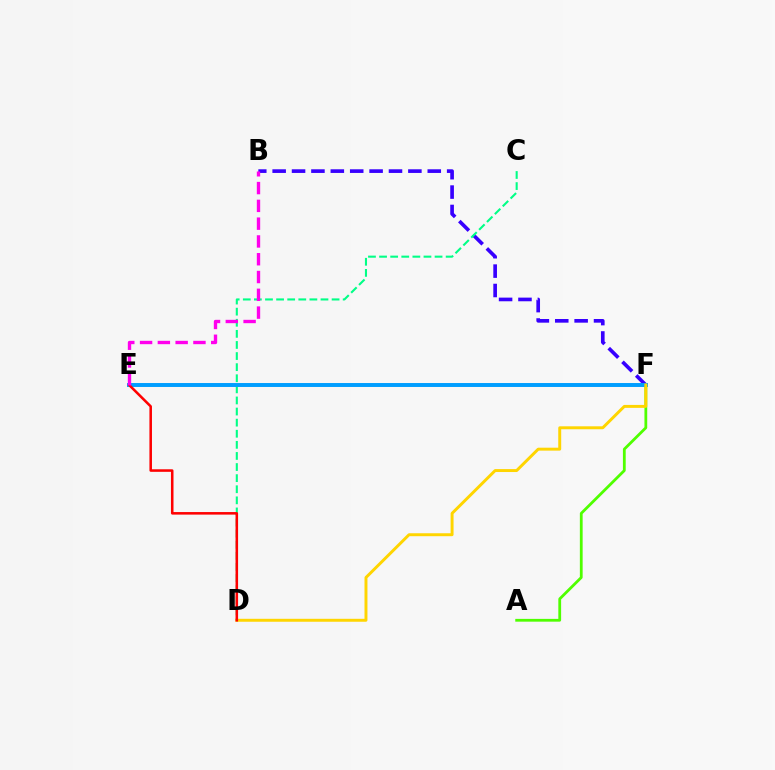{('B', 'F'): [{'color': '#3700ff', 'line_style': 'dashed', 'thickness': 2.63}], ('A', 'F'): [{'color': '#4fff00', 'line_style': 'solid', 'thickness': 2.0}], ('C', 'D'): [{'color': '#00ff86', 'line_style': 'dashed', 'thickness': 1.51}], ('E', 'F'): [{'color': '#009eff', 'line_style': 'solid', 'thickness': 2.84}], ('D', 'F'): [{'color': '#ffd500', 'line_style': 'solid', 'thickness': 2.12}], ('D', 'E'): [{'color': '#ff0000', 'line_style': 'solid', 'thickness': 1.83}], ('B', 'E'): [{'color': '#ff00ed', 'line_style': 'dashed', 'thickness': 2.42}]}